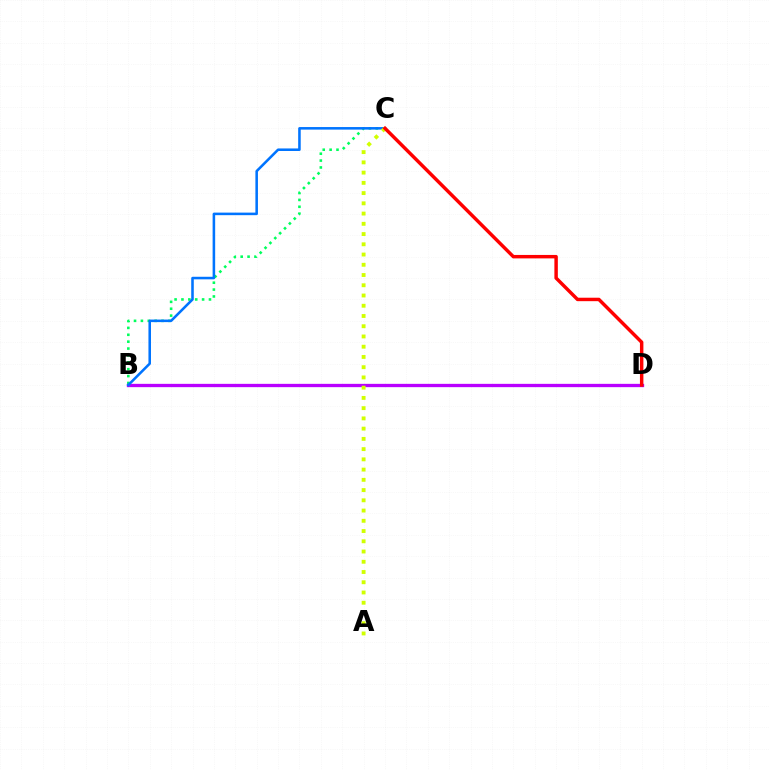{('B', 'C'): [{'color': '#00ff5c', 'line_style': 'dotted', 'thickness': 1.87}, {'color': '#0074ff', 'line_style': 'solid', 'thickness': 1.84}], ('B', 'D'): [{'color': '#b900ff', 'line_style': 'solid', 'thickness': 2.39}], ('A', 'C'): [{'color': '#d1ff00', 'line_style': 'dotted', 'thickness': 2.78}], ('C', 'D'): [{'color': '#ff0000', 'line_style': 'solid', 'thickness': 2.49}]}